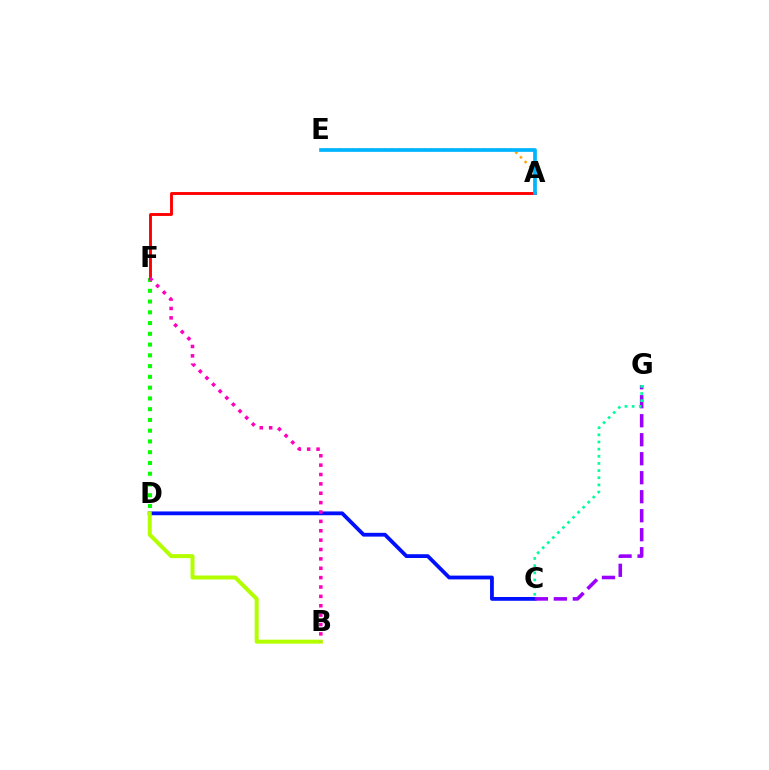{('C', 'D'): [{'color': '#0010ff', 'line_style': 'solid', 'thickness': 2.73}], ('C', 'G'): [{'color': '#9b00ff', 'line_style': 'dashed', 'thickness': 2.58}, {'color': '#00ff9d', 'line_style': 'dotted', 'thickness': 1.94}], ('B', 'D'): [{'color': '#b3ff00', 'line_style': 'solid', 'thickness': 2.87}], ('D', 'F'): [{'color': '#08ff00', 'line_style': 'dotted', 'thickness': 2.92}], ('A', 'E'): [{'color': '#ffa500', 'line_style': 'dotted', 'thickness': 1.79}, {'color': '#00b5ff', 'line_style': 'solid', 'thickness': 2.66}], ('A', 'F'): [{'color': '#ff0000', 'line_style': 'solid', 'thickness': 2.08}], ('B', 'F'): [{'color': '#ff00bd', 'line_style': 'dotted', 'thickness': 2.55}]}